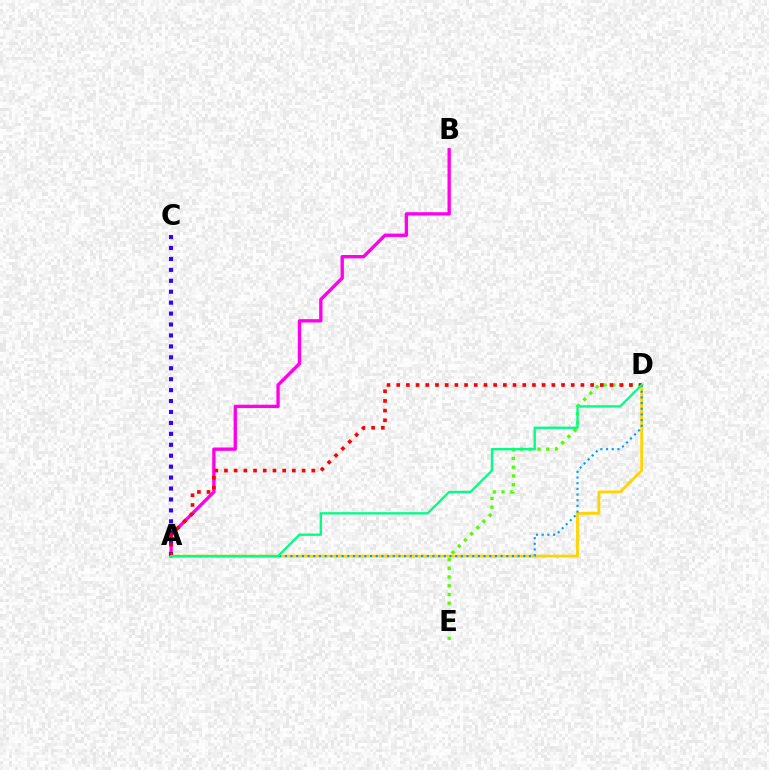{('D', 'E'): [{'color': '#4fff00', 'line_style': 'dotted', 'thickness': 2.38}], ('A', 'B'): [{'color': '#ff00ed', 'line_style': 'solid', 'thickness': 2.4}], ('A', 'D'): [{'color': '#ffd500', 'line_style': 'solid', 'thickness': 2.04}, {'color': '#009eff', 'line_style': 'dotted', 'thickness': 1.54}, {'color': '#ff0000', 'line_style': 'dotted', 'thickness': 2.63}, {'color': '#00ff86', 'line_style': 'solid', 'thickness': 1.68}], ('A', 'C'): [{'color': '#3700ff', 'line_style': 'dotted', 'thickness': 2.97}]}